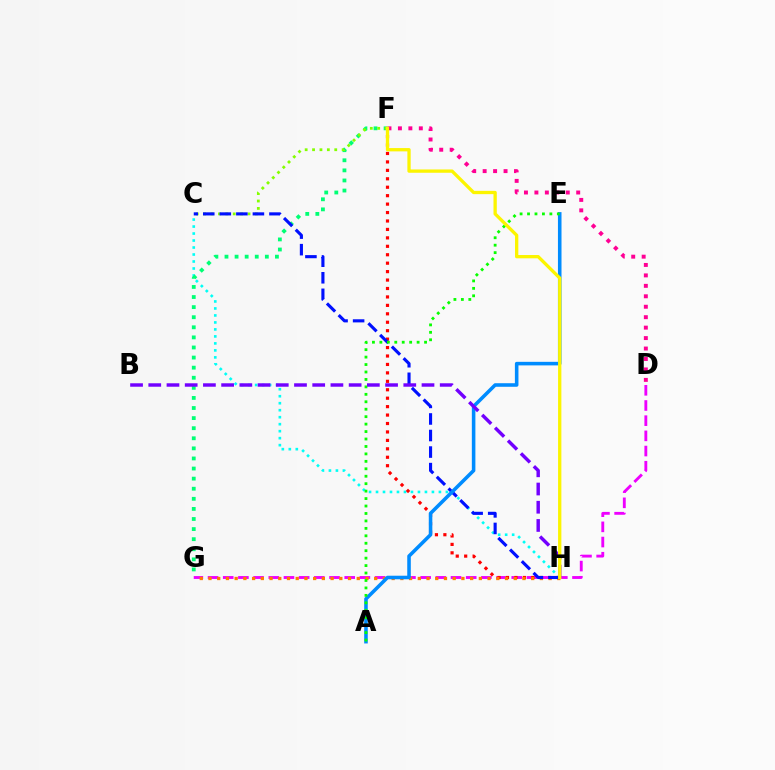{('C', 'H'): [{'color': '#00fff6', 'line_style': 'dotted', 'thickness': 1.9}, {'color': '#0010ff', 'line_style': 'dashed', 'thickness': 2.25}], ('F', 'G'): [{'color': '#00ff74', 'line_style': 'dotted', 'thickness': 2.74}], ('D', 'F'): [{'color': '#ff0094', 'line_style': 'dotted', 'thickness': 2.84}], ('D', 'G'): [{'color': '#ee00ff', 'line_style': 'dashed', 'thickness': 2.06}], ('F', 'H'): [{'color': '#ff0000', 'line_style': 'dotted', 'thickness': 2.29}, {'color': '#fcf500', 'line_style': 'solid', 'thickness': 2.38}], ('G', 'H'): [{'color': '#ff7c00', 'line_style': 'dotted', 'thickness': 2.37}], ('C', 'F'): [{'color': '#84ff00', 'line_style': 'dotted', 'thickness': 2.01}], ('A', 'E'): [{'color': '#008cff', 'line_style': 'solid', 'thickness': 2.56}, {'color': '#08ff00', 'line_style': 'dotted', 'thickness': 2.02}], ('B', 'H'): [{'color': '#7200ff', 'line_style': 'dashed', 'thickness': 2.47}]}